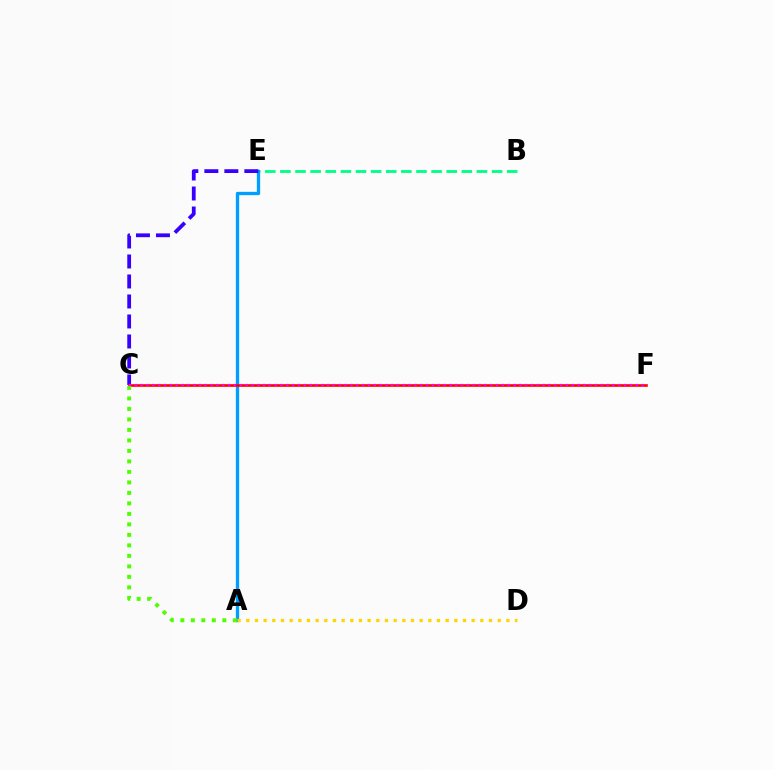{('B', 'E'): [{'color': '#00ff86', 'line_style': 'dashed', 'thickness': 2.05}], ('A', 'E'): [{'color': '#009eff', 'line_style': 'solid', 'thickness': 2.39}], ('C', 'E'): [{'color': '#3700ff', 'line_style': 'dashed', 'thickness': 2.72}], ('C', 'F'): [{'color': '#ff0000', 'line_style': 'solid', 'thickness': 1.89}, {'color': '#ff00ed', 'line_style': 'dotted', 'thickness': 1.58}], ('A', 'C'): [{'color': '#4fff00', 'line_style': 'dotted', 'thickness': 2.85}], ('A', 'D'): [{'color': '#ffd500', 'line_style': 'dotted', 'thickness': 2.36}]}